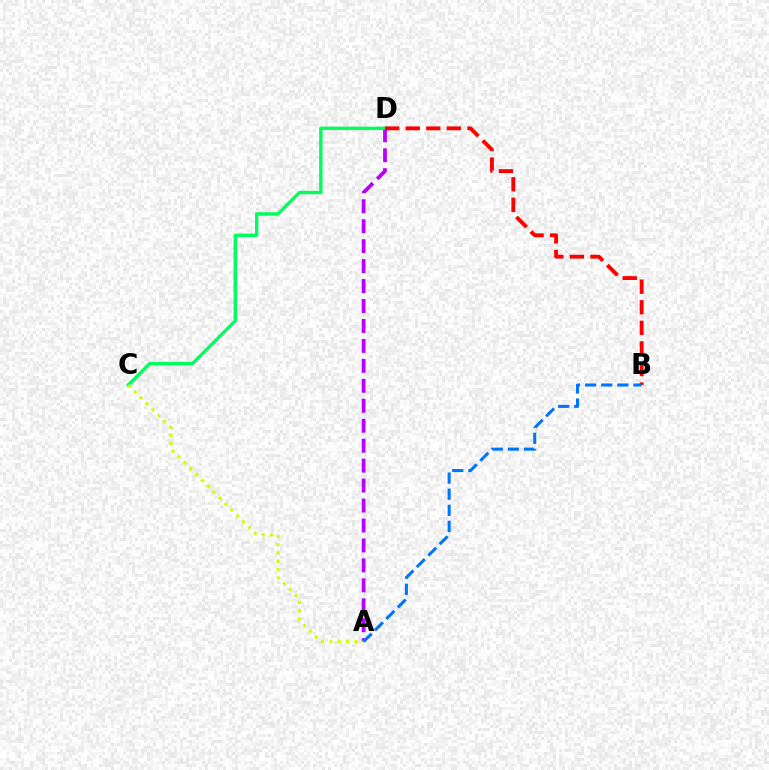{('A', 'D'): [{'color': '#b900ff', 'line_style': 'dashed', 'thickness': 2.71}], ('C', 'D'): [{'color': '#00ff5c', 'line_style': 'solid', 'thickness': 2.42}], ('B', 'D'): [{'color': '#ff0000', 'line_style': 'dashed', 'thickness': 2.79}], ('A', 'C'): [{'color': '#d1ff00', 'line_style': 'dotted', 'thickness': 2.26}], ('A', 'B'): [{'color': '#0074ff', 'line_style': 'dashed', 'thickness': 2.19}]}